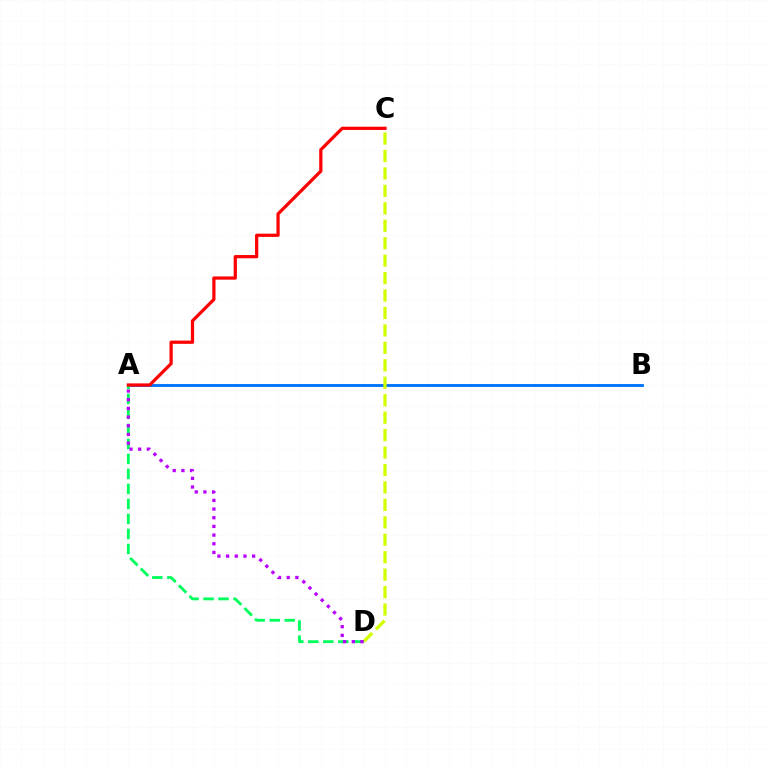{('A', 'B'): [{'color': '#0074ff', 'line_style': 'solid', 'thickness': 2.07}], ('C', 'D'): [{'color': '#d1ff00', 'line_style': 'dashed', 'thickness': 2.37}], ('A', 'D'): [{'color': '#00ff5c', 'line_style': 'dashed', 'thickness': 2.04}, {'color': '#b900ff', 'line_style': 'dotted', 'thickness': 2.36}], ('A', 'C'): [{'color': '#ff0000', 'line_style': 'solid', 'thickness': 2.33}]}